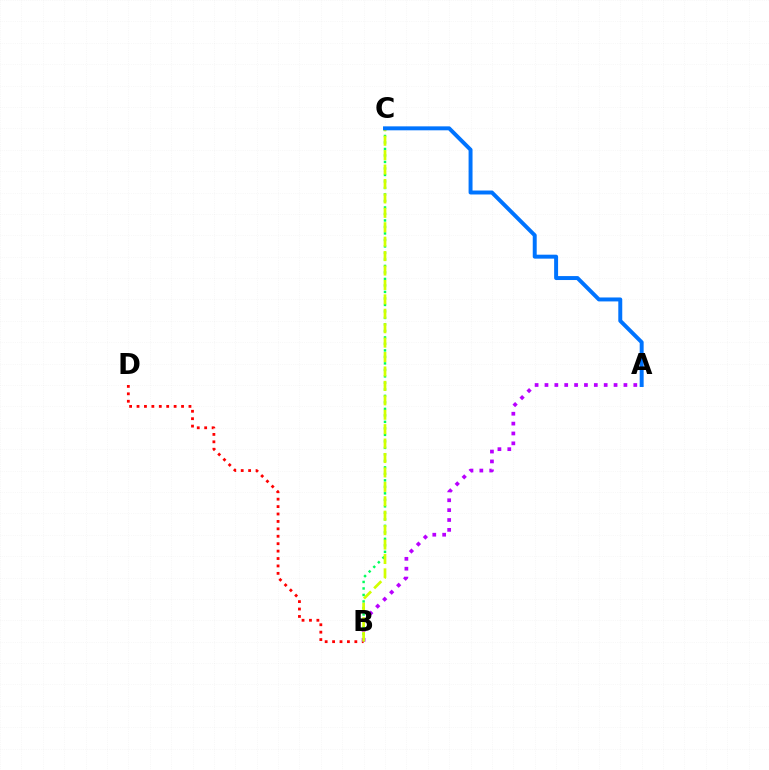{('B', 'C'): [{'color': '#00ff5c', 'line_style': 'dotted', 'thickness': 1.77}, {'color': '#d1ff00', 'line_style': 'dashed', 'thickness': 1.96}], ('B', 'D'): [{'color': '#ff0000', 'line_style': 'dotted', 'thickness': 2.02}], ('A', 'B'): [{'color': '#b900ff', 'line_style': 'dotted', 'thickness': 2.68}], ('A', 'C'): [{'color': '#0074ff', 'line_style': 'solid', 'thickness': 2.85}]}